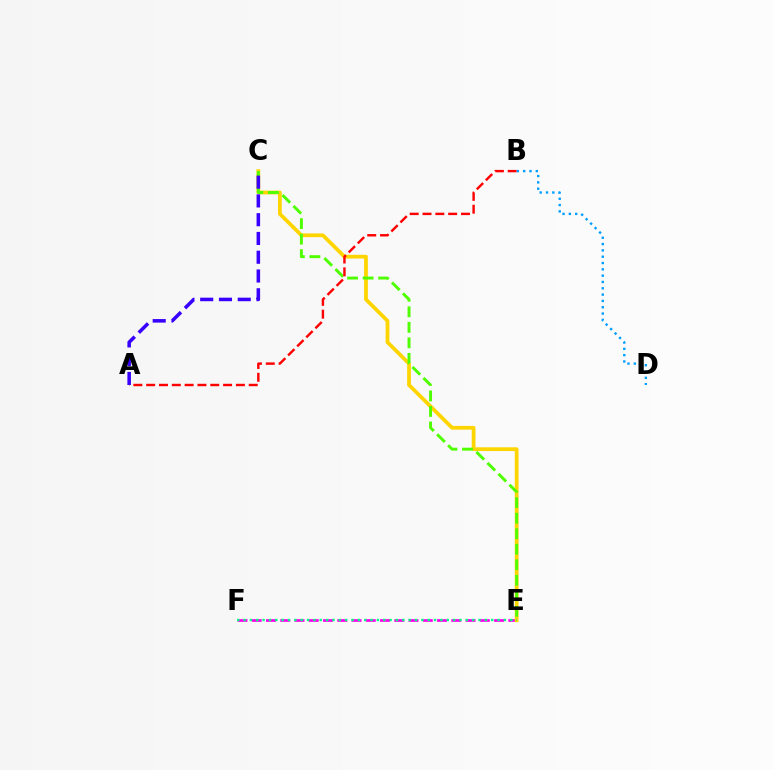{('E', 'F'): [{'color': '#ff00ed', 'line_style': 'dashed', 'thickness': 1.94}, {'color': '#00ff86', 'line_style': 'dotted', 'thickness': 1.73}], ('C', 'E'): [{'color': '#ffd500', 'line_style': 'solid', 'thickness': 2.71}, {'color': '#4fff00', 'line_style': 'dashed', 'thickness': 2.11}], ('A', 'B'): [{'color': '#ff0000', 'line_style': 'dashed', 'thickness': 1.74}], ('B', 'D'): [{'color': '#009eff', 'line_style': 'dotted', 'thickness': 1.72}], ('A', 'C'): [{'color': '#3700ff', 'line_style': 'dashed', 'thickness': 2.55}]}